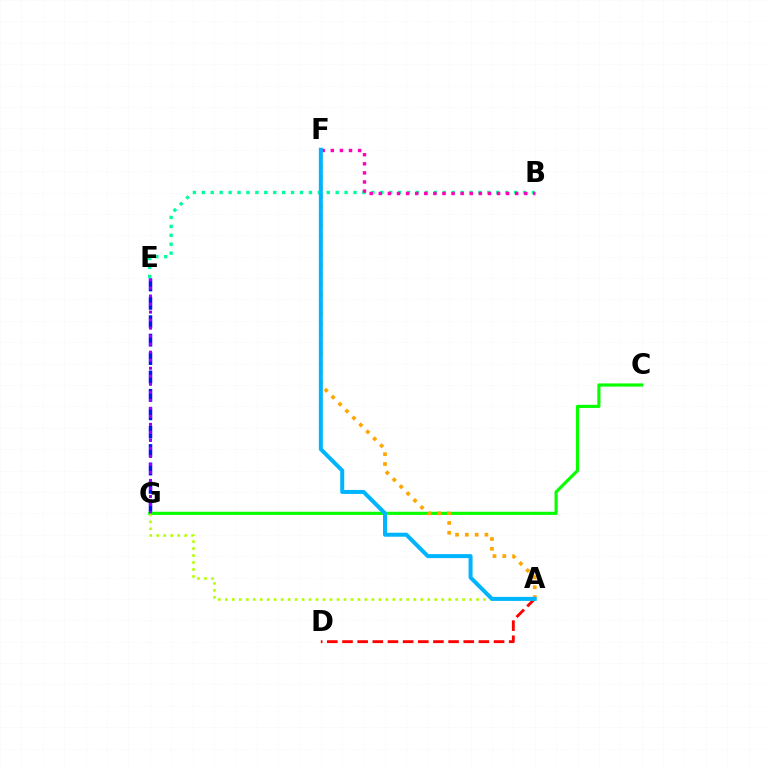{('B', 'E'): [{'color': '#00ff9d', 'line_style': 'dotted', 'thickness': 2.42}], ('A', 'D'): [{'color': '#ff0000', 'line_style': 'dashed', 'thickness': 2.06}], ('E', 'G'): [{'color': '#0010ff', 'line_style': 'dashed', 'thickness': 2.5}, {'color': '#9b00ff', 'line_style': 'dotted', 'thickness': 2.18}], ('C', 'G'): [{'color': '#08ff00', 'line_style': 'solid', 'thickness': 2.26}], ('B', 'F'): [{'color': '#ff00bd', 'line_style': 'dotted', 'thickness': 2.47}], ('A', 'G'): [{'color': '#b3ff00', 'line_style': 'dotted', 'thickness': 1.9}], ('A', 'F'): [{'color': '#ffa500', 'line_style': 'dotted', 'thickness': 2.66}, {'color': '#00b5ff', 'line_style': 'solid', 'thickness': 2.88}]}